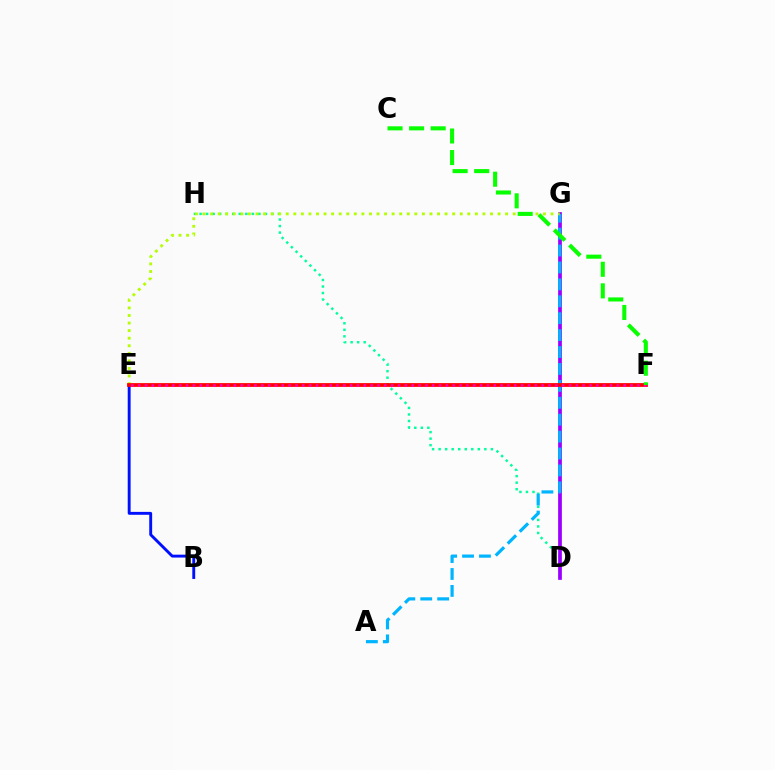{('B', 'E'): [{'color': '#0010ff', 'line_style': 'solid', 'thickness': 2.09}], ('E', 'F'): [{'color': '#ffa500', 'line_style': 'dotted', 'thickness': 1.85}, {'color': '#ff0000', 'line_style': 'solid', 'thickness': 2.71}, {'color': '#ff00bd', 'line_style': 'dotted', 'thickness': 1.86}], ('D', 'H'): [{'color': '#00ff9d', 'line_style': 'dotted', 'thickness': 1.77}], ('D', 'G'): [{'color': '#9b00ff', 'line_style': 'solid', 'thickness': 2.68}], ('A', 'G'): [{'color': '#00b5ff', 'line_style': 'dashed', 'thickness': 2.3}], ('E', 'G'): [{'color': '#b3ff00', 'line_style': 'dotted', 'thickness': 2.06}], ('C', 'F'): [{'color': '#08ff00', 'line_style': 'dashed', 'thickness': 2.93}]}